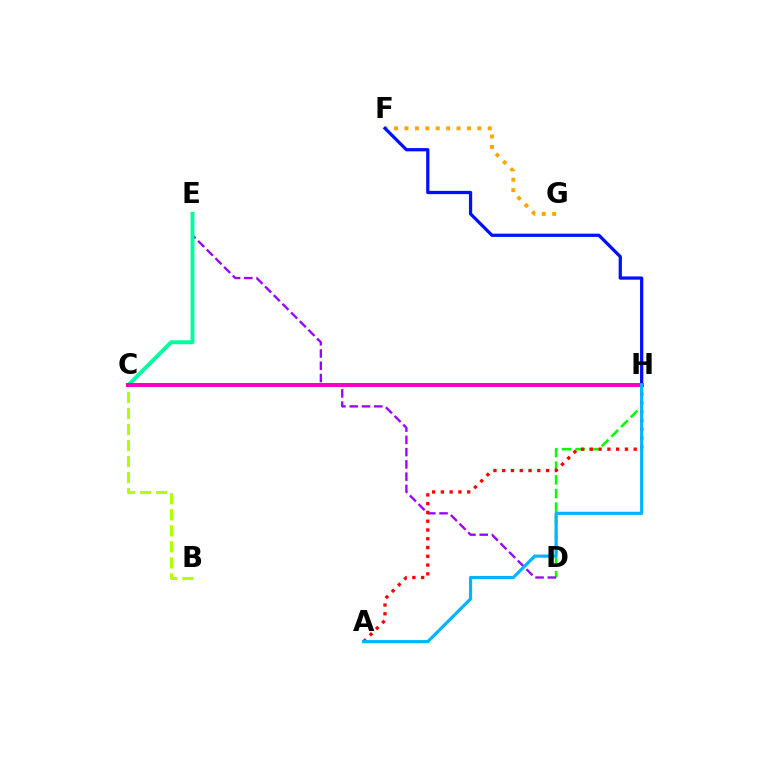{('D', 'H'): [{'color': '#08ff00', 'line_style': 'dashed', 'thickness': 1.86}], ('F', 'G'): [{'color': '#ffa500', 'line_style': 'dotted', 'thickness': 2.83}], ('D', 'E'): [{'color': '#9b00ff', 'line_style': 'dashed', 'thickness': 1.67}], ('F', 'H'): [{'color': '#0010ff', 'line_style': 'solid', 'thickness': 2.33}], ('C', 'E'): [{'color': '#00ff9d', 'line_style': 'solid', 'thickness': 2.83}], ('B', 'C'): [{'color': '#b3ff00', 'line_style': 'dashed', 'thickness': 2.18}], ('C', 'H'): [{'color': '#ff00bd', 'line_style': 'solid', 'thickness': 2.9}], ('A', 'H'): [{'color': '#ff0000', 'line_style': 'dotted', 'thickness': 2.38}, {'color': '#00b5ff', 'line_style': 'solid', 'thickness': 2.27}]}